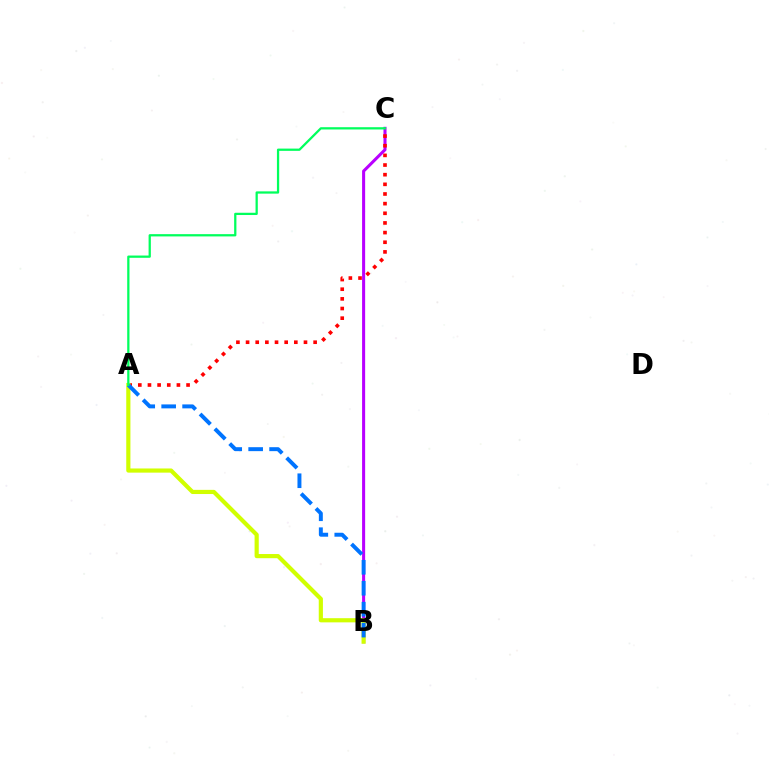{('B', 'C'): [{'color': '#b900ff', 'line_style': 'solid', 'thickness': 2.2}], ('A', 'C'): [{'color': '#ff0000', 'line_style': 'dotted', 'thickness': 2.62}, {'color': '#00ff5c', 'line_style': 'solid', 'thickness': 1.63}], ('A', 'B'): [{'color': '#d1ff00', 'line_style': 'solid', 'thickness': 3.0}, {'color': '#0074ff', 'line_style': 'dashed', 'thickness': 2.84}]}